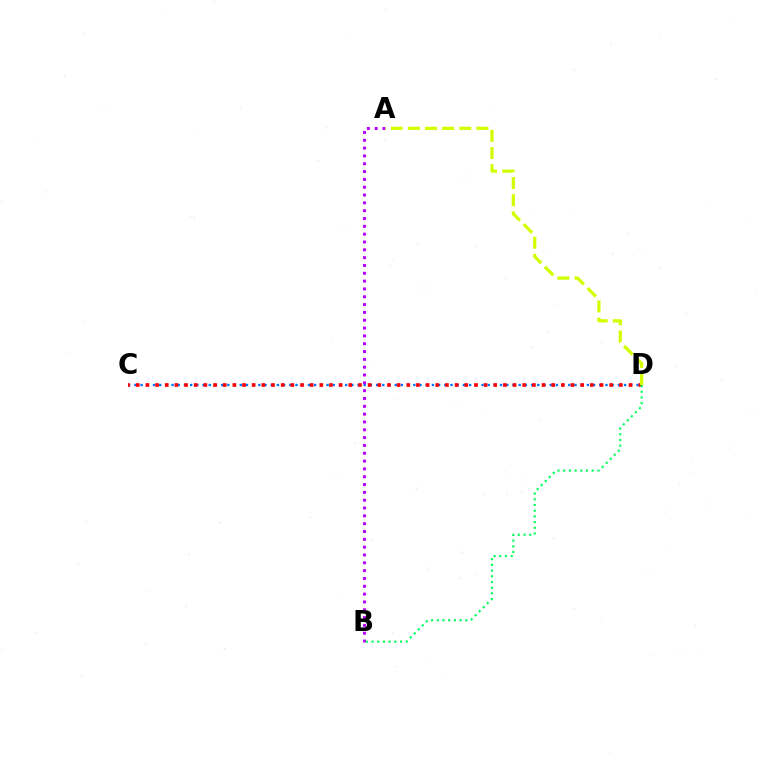{('C', 'D'): [{'color': '#0074ff', 'line_style': 'dotted', 'thickness': 1.68}, {'color': '#ff0000', 'line_style': 'dotted', 'thickness': 2.63}], ('A', 'B'): [{'color': '#b900ff', 'line_style': 'dotted', 'thickness': 2.13}], ('B', 'D'): [{'color': '#00ff5c', 'line_style': 'dotted', 'thickness': 1.55}], ('A', 'D'): [{'color': '#d1ff00', 'line_style': 'dashed', 'thickness': 2.33}]}